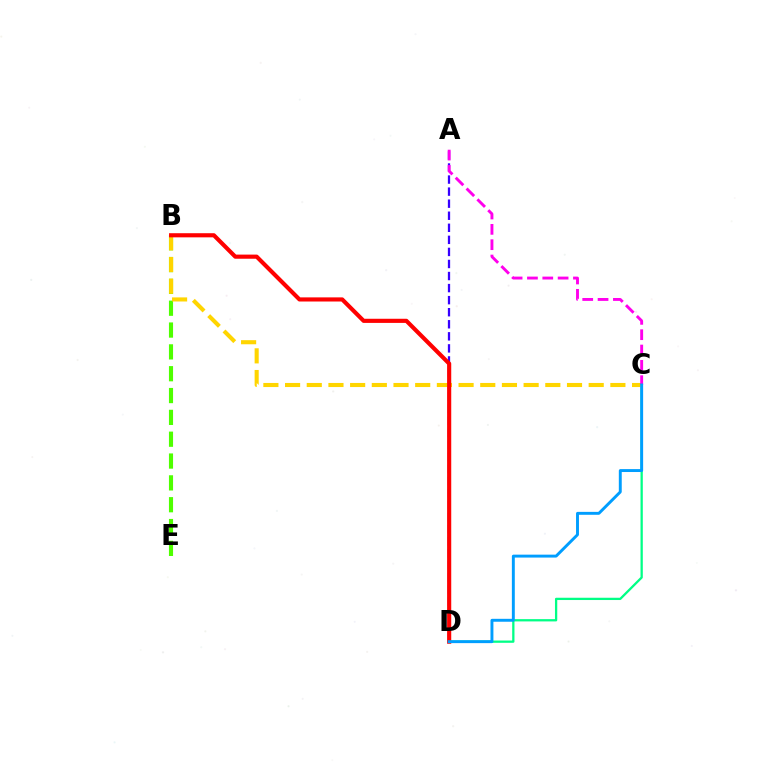{('A', 'D'): [{'color': '#3700ff', 'line_style': 'dashed', 'thickness': 1.64}], ('C', 'D'): [{'color': '#00ff86', 'line_style': 'solid', 'thickness': 1.64}, {'color': '#009eff', 'line_style': 'solid', 'thickness': 2.1}], ('B', 'E'): [{'color': '#4fff00', 'line_style': 'dashed', 'thickness': 2.97}], ('B', 'C'): [{'color': '#ffd500', 'line_style': 'dashed', 'thickness': 2.95}], ('A', 'C'): [{'color': '#ff00ed', 'line_style': 'dashed', 'thickness': 2.08}], ('B', 'D'): [{'color': '#ff0000', 'line_style': 'solid', 'thickness': 2.98}]}